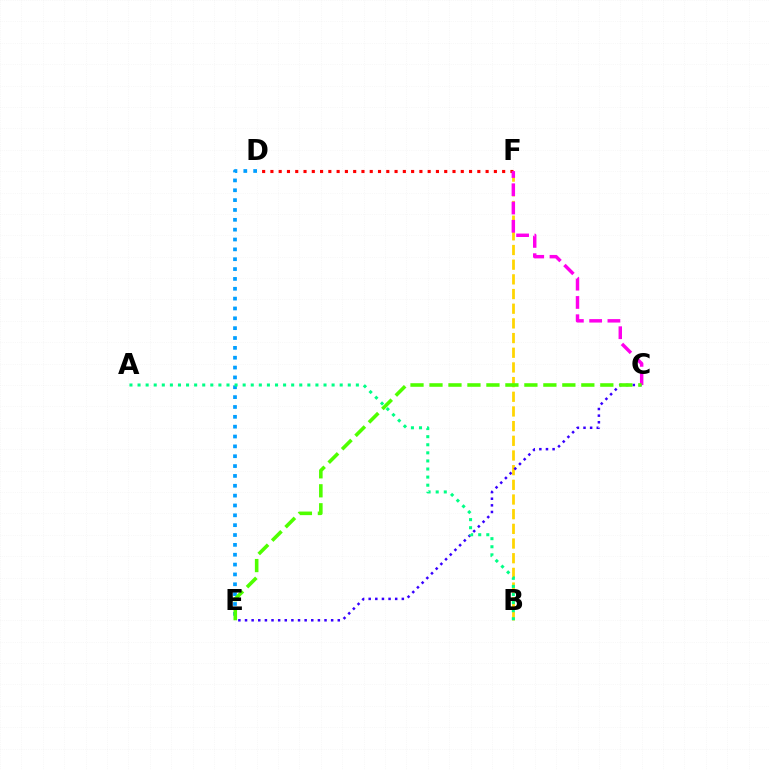{('D', 'F'): [{'color': '#ff0000', 'line_style': 'dotted', 'thickness': 2.25}], ('D', 'E'): [{'color': '#009eff', 'line_style': 'dotted', 'thickness': 2.68}], ('B', 'F'): [{'color': '#ffd500', 'line_style': 'dashed', 'thickness': 1.99}], ('C', 'E'): [{'color': '#3700ff', 'line_style': 'dotted', 'thickness': 1.8}, {'color': '#4fff00', 'line_style': 'dashed', 'thickness': 2.58}], ('A', 'B'): [{'color': '#00ff86', 'line_style': 'dotted', 'thickness': 2.2}], ('C', 'F'): [{'color': '#ff00ed', 'line_style': 'dashed', 'thickness': 2.48}]}